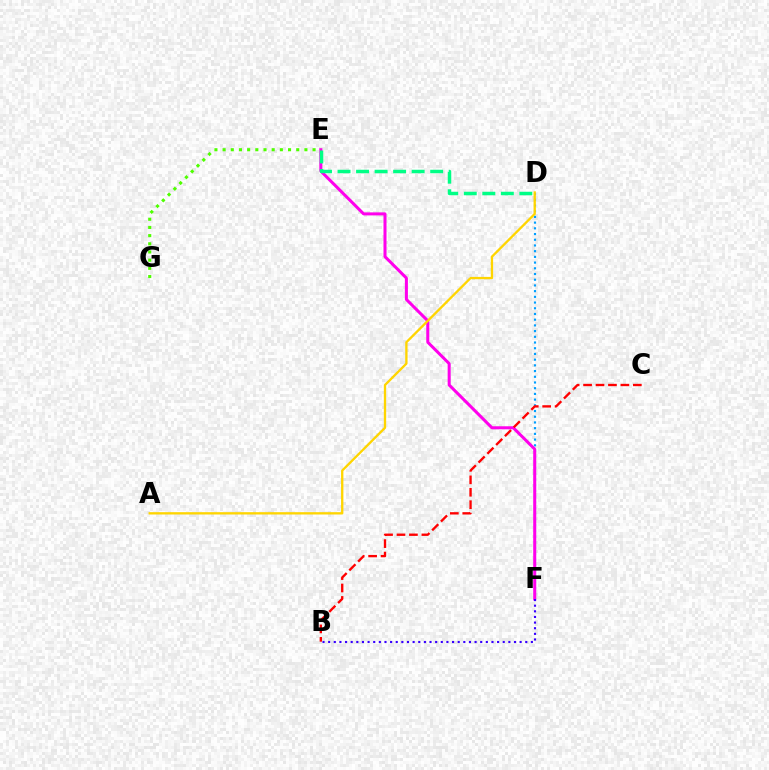{('D', 'F'): [{'color': '#009eff', 'line_style': 'dotted', 'thickness': 1.55}], ('E', 'F'): [{'color': '#ff00ed', 'line_style': 'solid', 'thickness': 2.18}], ('E', 'G'): [{'color': '#4fff00', 'line_style': 'dotted', 'thickness': 2.22}], ('D', 'E'): [{'color': '#00ff86', 'line_style': 'dashed', 'thickness': 2.52}], ('B', 'C'): [{'color': '#ff0000', 'line_style': 'dashed', 'thickness': 1.69}], ('A', 'D'): [{'color': '#ffd500', 'line_style': 'solid', 'thickness': 1.67}], ('B', 'F'): [{'color': '#3700ff', 'line_style': 'dotted', 'thickness': 1.53}]}